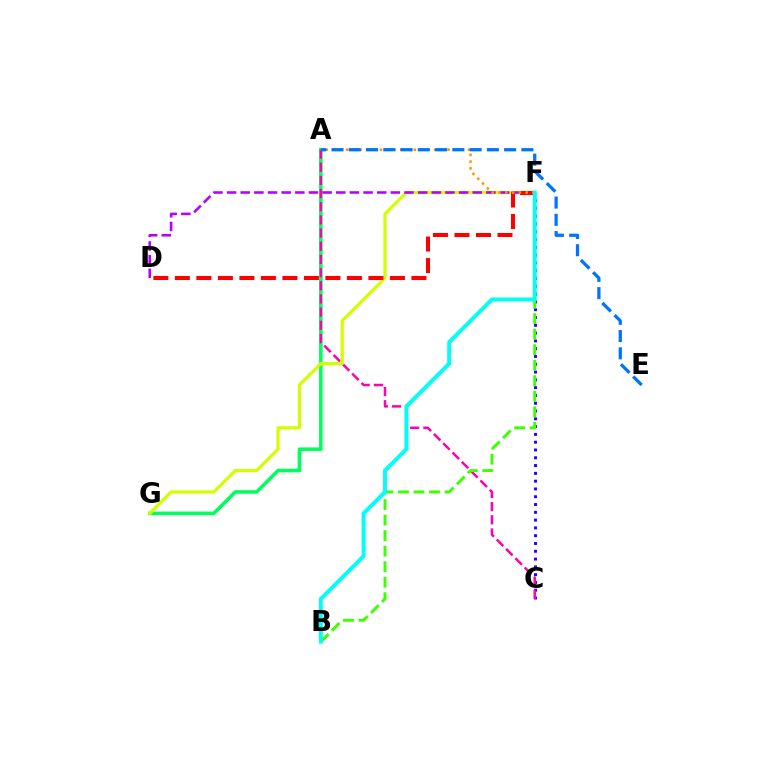{('A', 'G'): [{'color': '#00ff5c', 'line_style': 'solid', 'thickness': 2.55}], ('C', 'F'): [{'color': '#2500ff', 'line_style': 'dotted', 'thickness': 2.12}], ('A', 'C'): [{'color': '#ff00ac', 'line_style': 'dashed', 'thickness': 1.79}], ('F', 'G'): [{'color': '#d1ff00', 'line_style': 'solid', 'thickness': 2.3}], ('D', 'F'): [{'color': '#b900ff', 'line_style': 'dashed', 'thickness': 1.85}, {'color': '#ff0000', 'line_style': 'dashed', 'thickness': 2.92}], ('B', 'F'): [{'color': '#3dff00', 'line_style': 'dashed', 'thickness': 2.11}, {'color': '#00fff6', 'line_style': 'solid', 'thickness': 2.83}], ('A', 'F'): [{'color': '#ff9400', 'line_style': 'dotted', 'thickness': 1.84}], ('A', 'E'): [{'color': '#0074ff', 'line_style': 'dashed', 'thickness': 2.34}]}